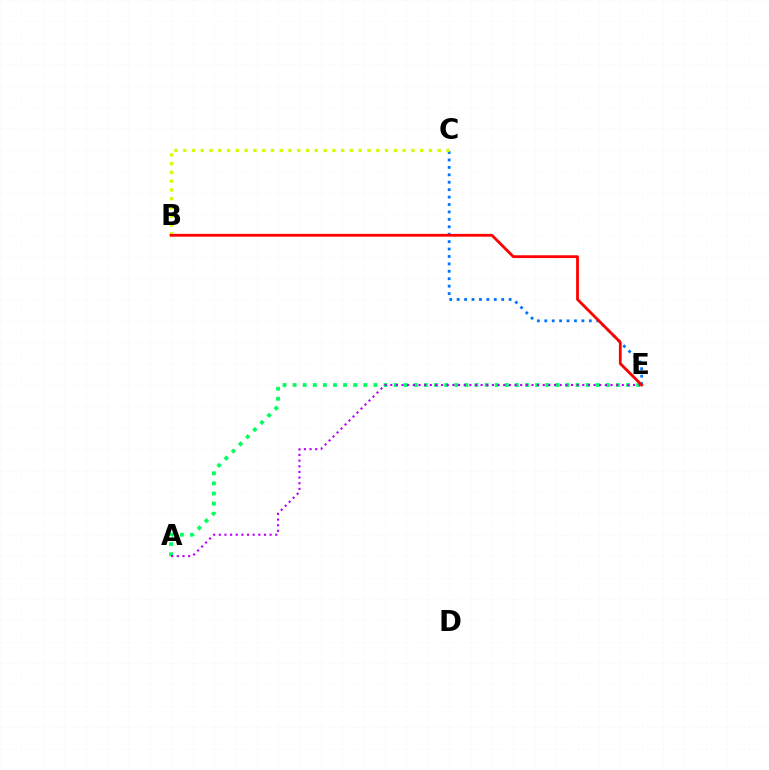{('A', 'E'): [{'color': '#00ff5c', 'line_style': 'dotted', 'thickness': 2.75}, {'color': '#b900ff', 'line_style': 'dotted', 'thickness': 1.53}], ('C', 'E'): [{'color': '#0074ff', 'line_style': 'dotted', 'thickness': 2.02}], ('B', 'C'): [{'color': '#d1ff00', 'line_style': 'dotted', 'thickness': 2.38}], ('B', 'E'): [{'color': '#ff0000', 'line_style': 'solid', 'thickness': 2.02}]}